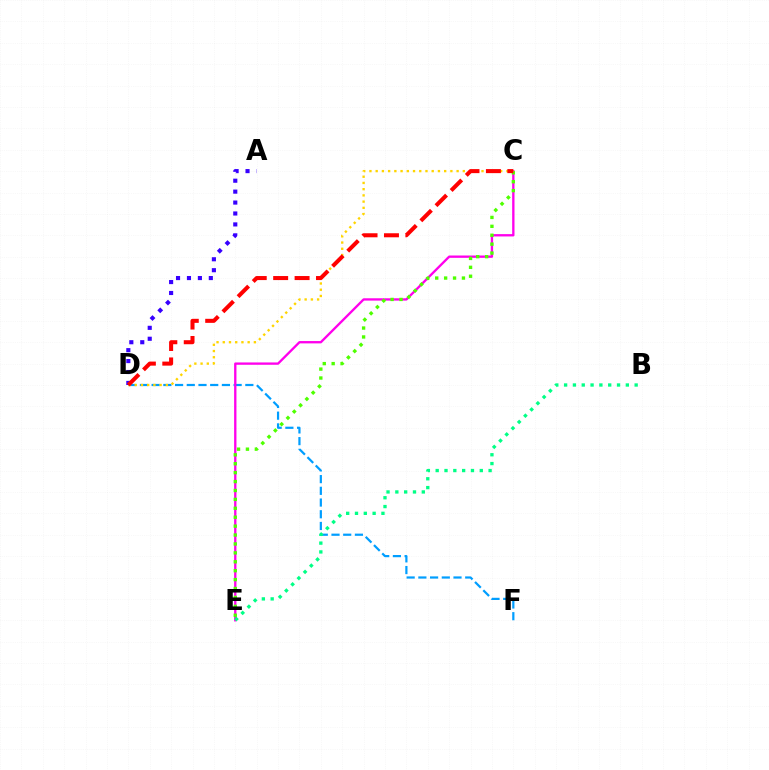{('D', 'F'): [{'color': '#009eff', 'line_style': 'dashed', 'thickness': 1.59}], ('C', 'E'): [{'color': '#ff00ed', 'line_style': 'solid', 'thickness': 1.68}, {'color': '#4fff00', 'line_style': 'dotted', 'thickness': 2.42}], ('C', 'D'): [{'color': '#ffd500', 'line_style': 'dotted', 'thickness': 1.69}, {'color': '#ff0000', 'line_style': 'dashed', 'thickness': 2.91}], ('B', 'E'): [{'color': '#00ff86', 'line_style': 'dotted', 'thickness': 2.4}], ('A', 'D'): [{'color': '#3700ff', 'line_style': 'dotted', 'thickness': 2.97}]}